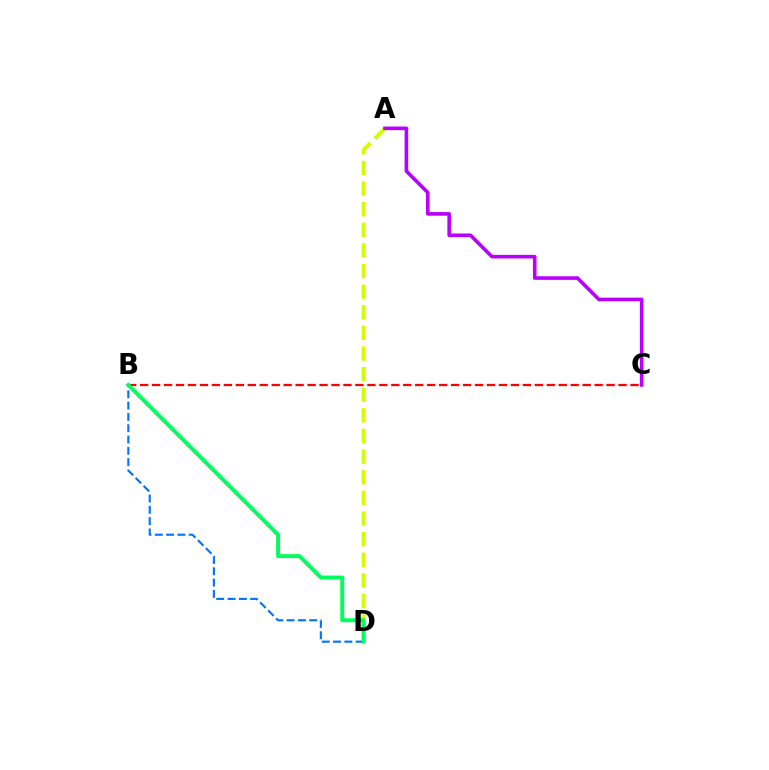{('A', 'D'): [{'color': '#d1ff00', 'line_style': 'dashed', 'thickness': 2.8}], ('A', 'C'): [{'color': '#b900ff', 'line_style': 'solid', 'thickness': 2.6}], ('B', 'D'): [{'color': '#0074ff', 'line_style': 'dashed', 'thickness': 1.54}, {'color': '#00ff5c', 'line_style': 'solid', 'thickness': 2.83}], ('B', 'C'): [{'color': '#ff0000', 'line_style': 'dashed', 'thickness': 1.62}]}